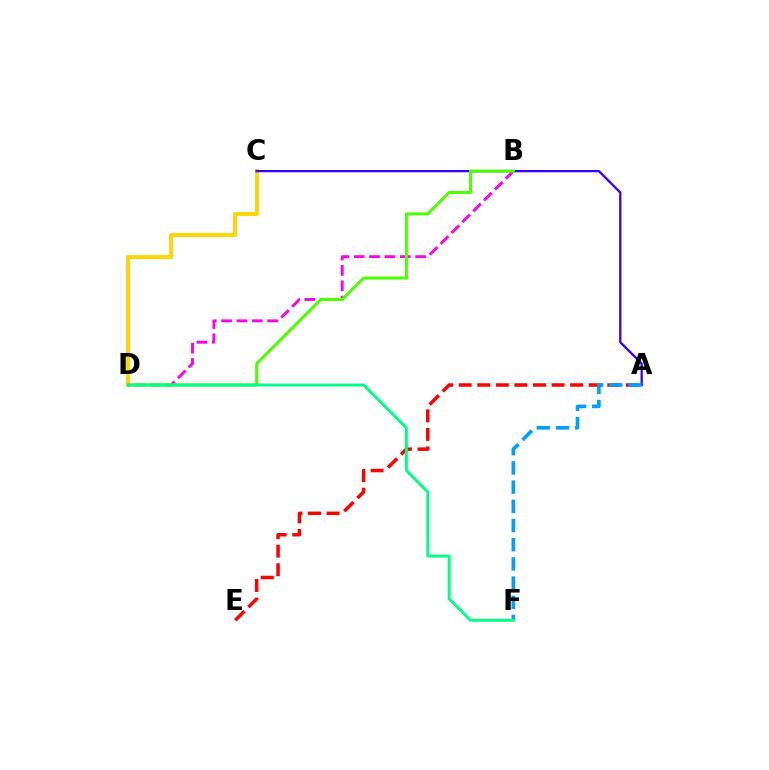{('C', 'D'): [{'color': '#ffd500', 'line_style': 'solid', 'thickness': 2.82}], ('A', 'C'): [{'color': '#3700ff', 'line_style': 'solid', 'thickness': 1.66}], ('A', 'E'): [{'color': '#ff0000', 'line_style': 'dashed', 'thickness': 2.52}], ('A', 'F'): [{'color': '#009eff', 'line_style': 'dashed', 'thickness': 2.61}], ('B', 'D'): [{'color': '#ff00ed', 'line_style': 'dashed', 'thickness': 2.09}, {'color': '#4fff00', 'line_style': 'solid', 'thickness': 2.18}], ('D', 'F'): [{'color': '#00ff86', 'line_style': 'solid', 'thickness': 2.11}]}